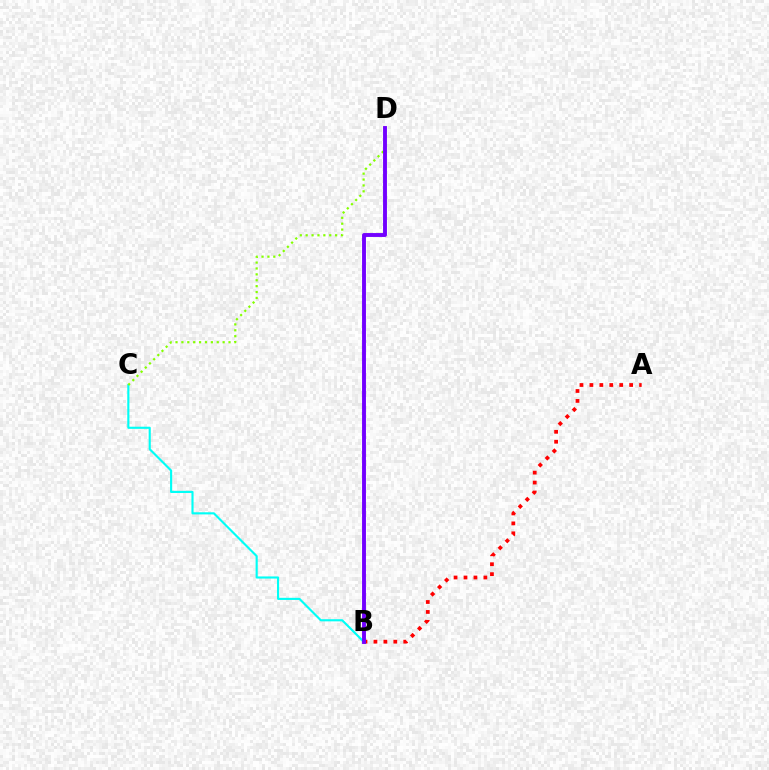{('A', 'B'): [{'color': '#ff0000', 'line_style': 'dotted', 'thickness': 2.7}], ('B', 'C'): [{'color': '#00fff6', 'line_style': 'solid', 'thickness': 1.53}], ('C', 'D'): [{'color': '#84ff00', 'line_style': 'dotted', 'thickness': 1.6}], ('B', 'D'): [{'color': '#7200ff', 'line_style': 'solid', 'thickness': 2.8}]}